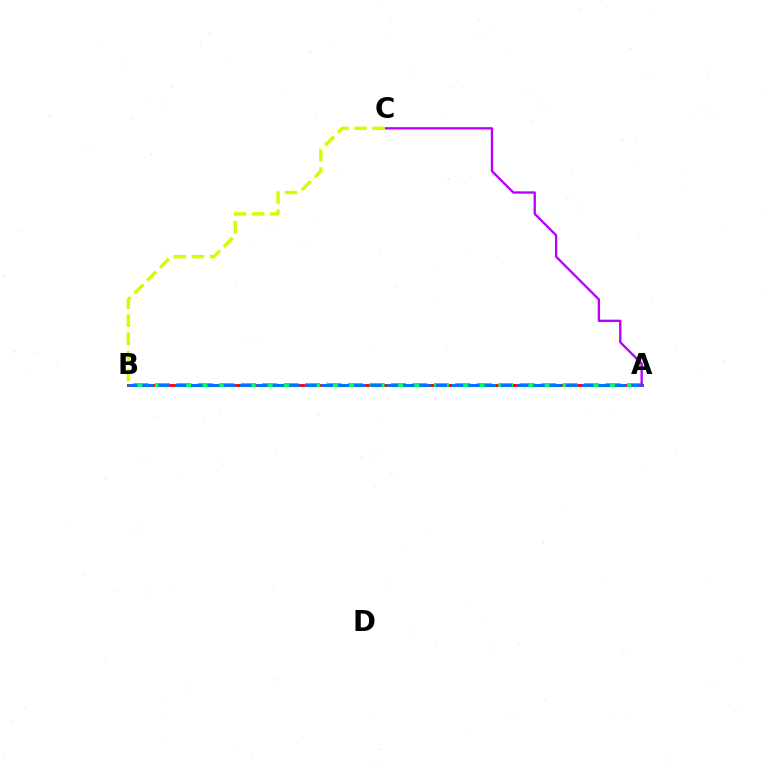{('A', 'B'): [{'color': '#ff0000', 'line_style': 'solid', 'thickness': 2.08}, {'color': '#00ff5c', 'line_style': 'dashed', 'thickness': 2.92}, {'color': '#0074ff', 'line_style': 'dashed', 'thickness': 2.21}], ('A', 'C'): [{'color': '#b900ff', 'line_style': 'solid', 'thickness': 1.68}], ('B', 'C'): [{'color': '#d1ff00', 'line_style': 'dashed', 'thickness': 2.46}]}